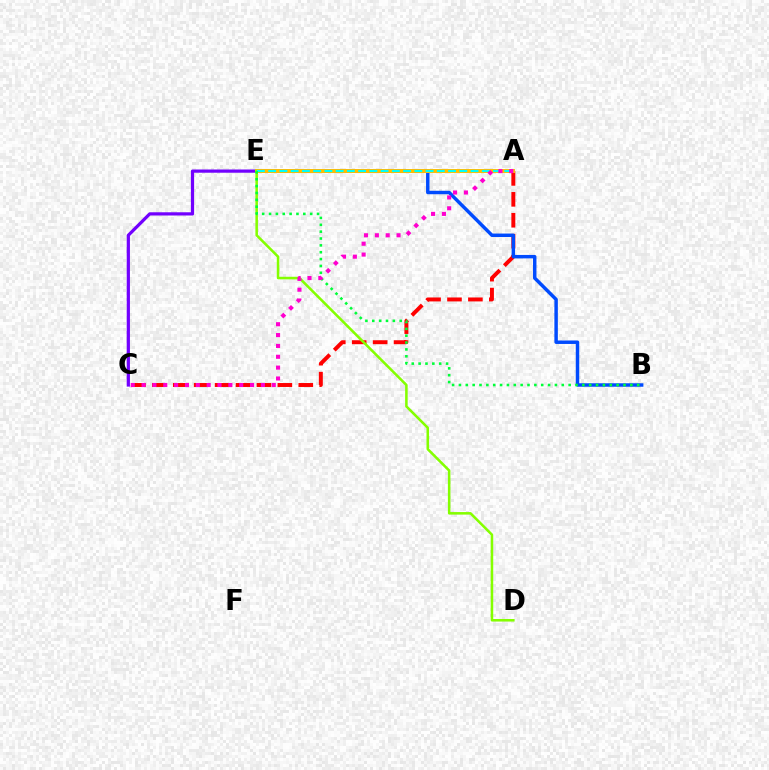{('A', 'C'): [{'color': '#ff0000', 'line_style': 'dashed', 'thickness': 2.84}, {'color': '#ff00cf', 'line_style': 'dotted', 'thickness': 2.95}], ('C', 'E'): [{'color': '#7200ff', 'line_style': 'solid', 'thickness': 2.32}], ('B', 'E'): [{'color': '#004bff', 'line_style': 'solid', 'thickness': 2.49}, {'color': '#00ff39', 'line_style': 'dotted', 'thickness': 1.86}], ('A', 'E'): [{'color': '#ffbd00', 'line_style': 'solid', 'thickness': 2.85}, {'color': '#00fff6', 'line_style': 'dashed', 'thickness': 1.53}], ('D', 'E'): [{'color': '#84ff00', 'line_style': 'solid', 'thickness': 1.84}]}